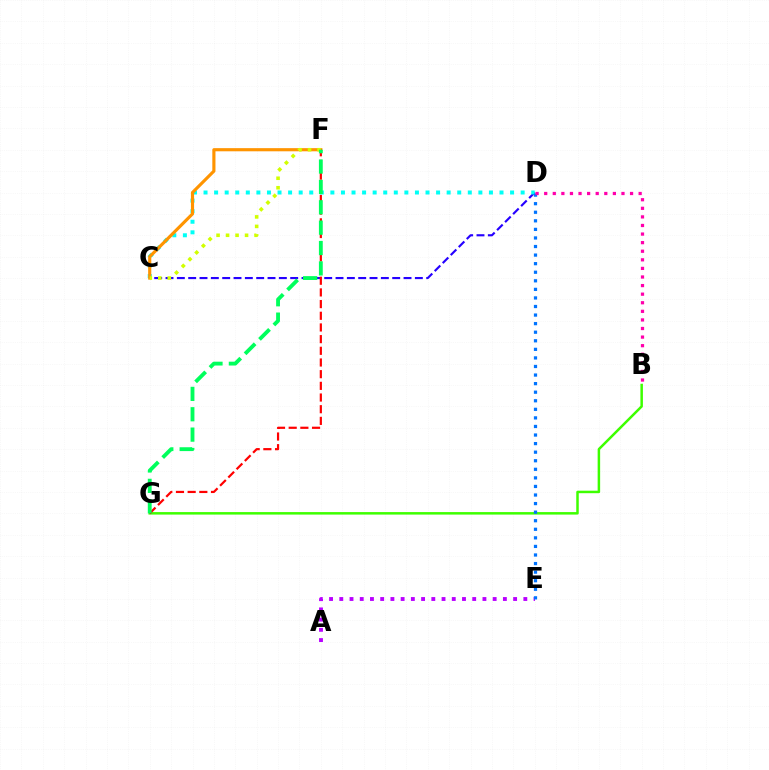{('C', 'D'): [{'color': '#2500ff', 'line_style': 'dashed', 'thickness': 1.54}, {'color': '#00fff6', 'line_style': 'dotted', 'thickness': 2.87}], ('A', 'E'): [{'color': '#b900ff', 'line_style': 'dotted', 'thickness': 2.78}], ('B', 'G'): [{'color': '#3dff00', 'line_style': 'solid', 'thickness': 1.8}], ('C', 'F'): [{'color': '#ff9400', 'line_style': 'solid', 'thickness': 2.27}, {'color': '#d1ff00', 'line_style': 'dotted', 'thickness': 2.58}], ('D', 'E'): [{'color': '#0074ff', 'line_style': 'dotted', 'thickness': 2.33}], ('F', 'G'): [{'color': '#ff0000', 'line_style': 'dashed', 'thickness': 1.59}, {'color': '#00ff5c', 'line_style': 'dashed', 'thickness': 2.77}], ('B', 'D'): [{'color': '#ff00ac', 'line_style': 'dotted', 'thickness': 2.33}]}